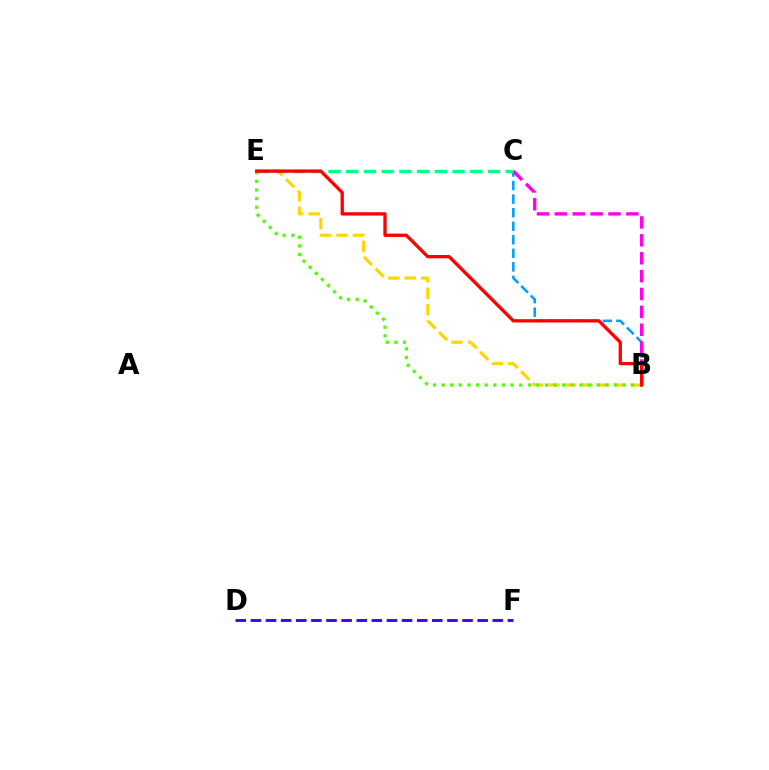{('B', 'E'): [{'color': '#ffd500', 'line_style': 'dashed', 'thickness': 2.23}, {'color': '#4fff00', 'line_style': 'dotted', 'thickness': 2.34}, {'color': '#ff0000', 'line_style': 'solid', 'thickness': 2.37}], ('D', 'F'): [{'color': '#3700ff', 'line_style': 'dashed', 'thickness': 2.05}], ('B', 'C'): [{'color': '#009eff', 'line_style': 'dashed', 'thickness': 1.84}, {'color': '#ff00ed', 'line_style': 'dashed', 'thickness': 2.43}], ('C', 'E'): [{'color': '#00ff86', 'line_style': 'dashed', 'thickness': 2.41}]}